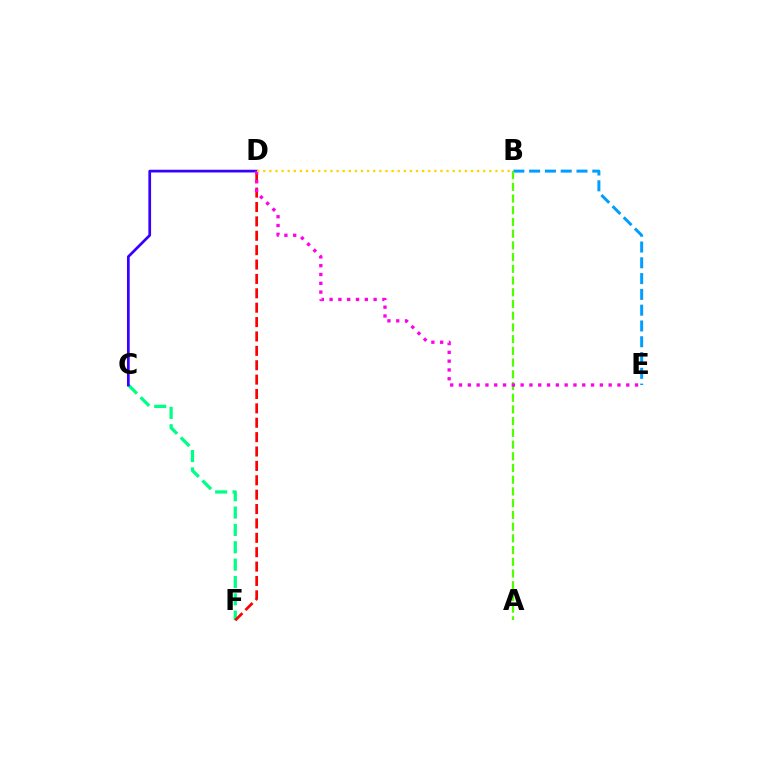{('B', 'E'): [{'color': '#009eff', 'line_style': 'dashed', 'thickness': 2.14}], ('C', 'F'): [{'color': '#00ff86', 'line_style': 'dashed', 'thickness': 2.36}], ('D', 'F'): [{'color': '#ff0000', 'line_style': 'dashed', 'thickness': 1.95}], ('C', 'D'): [{'color': '#3700ff', 'line_style': 'solid', 'thickness': 1.96}], ('A', 'B'): [{'color': '#4fff00', 'line_style': 'dashed', 'thickness': 1.59}], ('D', 'E'): [{'color': '#ff00ed', 'line_style': 'dotted', 'thickness': 2.39}], ('B', 'D'): [{'color': '#ffd500', 'line_style': 'dotted', 'thickness': 1.66}]}